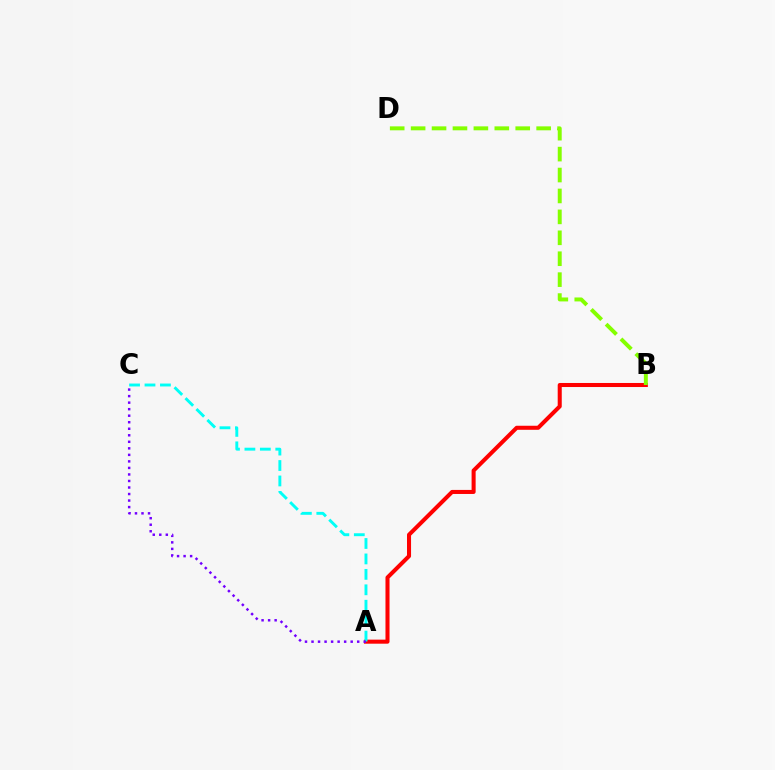{('A', 'B'): [{'color': '#ff0000', 'line_style': 'solid', 'thickness': 2.91}], ('A', 'C'): [{'color': '#00fff6', 'line_style': 'dashed', 'thickness': 2.1}, {'color': '#7200ff', 'line_style': 'dotted', 'thickness': 1.77}], ('B', 'D'): [{'color': '#84ff00', 'line_style': 'dashed', 'thickness': 2.84}]}